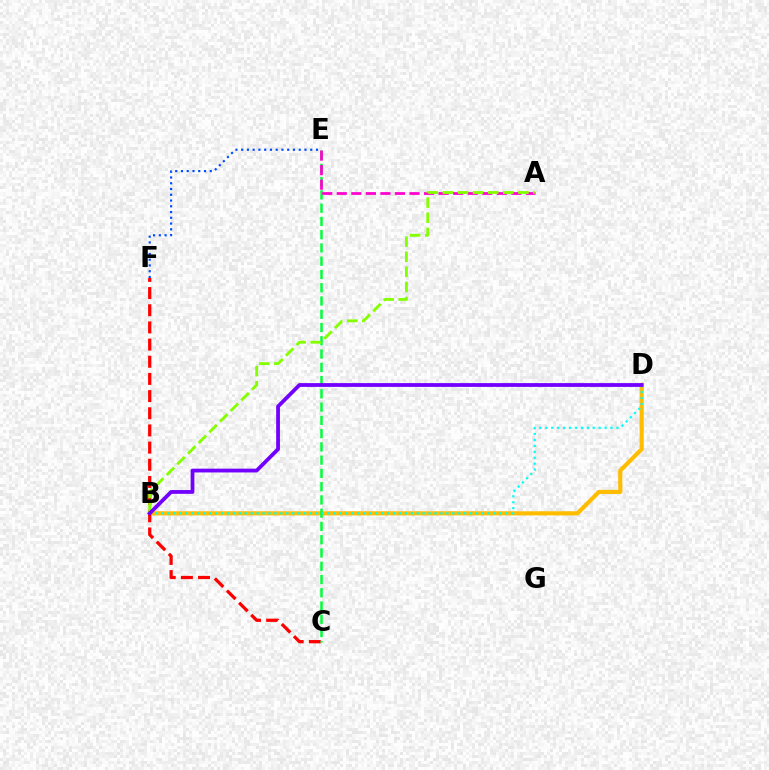{('B', 'D'): [{'color': '#ffbd00', 'line_style': 'solid', 'thickness': 2.99}, {'color': '#00fff6', 'line_style': 'dotted', 'thickness': 1.61}, {'color': '#7200ff', 'line_style': 'solid', 'thickness': 2.72}], ('C', 'F'): [{'color': '#ff0000', 'line_style': 'dashed', 'thickness': 2.33}], ('E', 'F'): [{'color': '#004bff', 'line_style': 'dotted', 'thickness': 1.56}], ('C', 'E'): [{'color': '#00ff39', 'line_style': 'dashed', 'thickness': 1.8}], ('A', 'E'): [{'color': '#ff00cf', 'line_style': 'dashed', 'thickness': 1.98}], ('A', 'B'): [{'color': '#84ff00', 'line_style': 'dashed', 'thickness': 2.05}]}